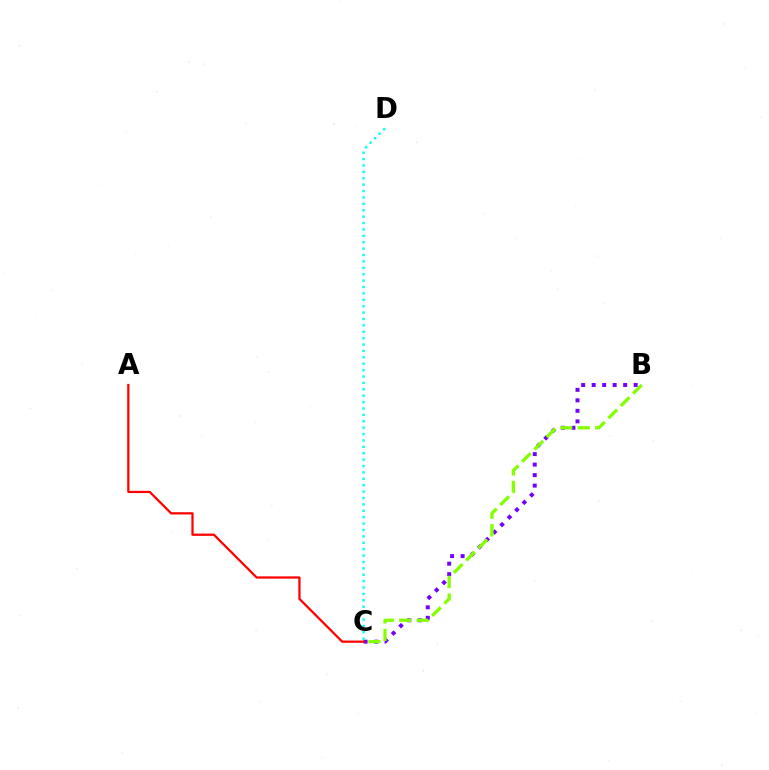{('B', 'C'): [{'color': '#7200ff', 'line_style': 'dotted', 'thickness': 2.85}, {'color': '#84ff00', 'line_style': 'dashed', 'thickness': 2.36}], ('A', 'C'): [{'color': '#ff0000', 'line_style': 'solid', 'thickness': 1.62}], ('C', 'D'): [{'color': '#00fff6', 'line_style': 'dotted', 'thickness': 1.74}]}